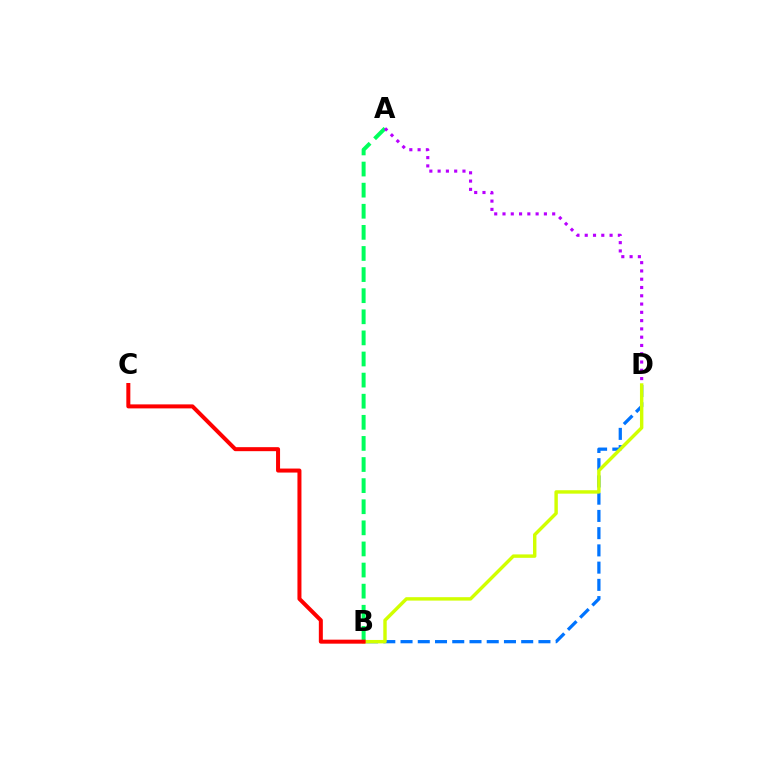{('B', 'D'): [{'color': '#0074ff', 'line_style': 'dashed', 'thickness': 2.34}, {'color': '#d1ff00', 'line_style': 'solid', 'thickness': 2.46}], ('A', 'B'): [{'color': '#00ff5c', 'line_style': 'dashed', 'thickness': 2.87}], ('A', 'D'): [{'color': '#b900ff', 'line_style': 'dotted', 'thickness': 2.25}], ('B', 'C'): [{'color': '#ff0000', 'line_style': 'solid', 'thickness': 2.88}]}